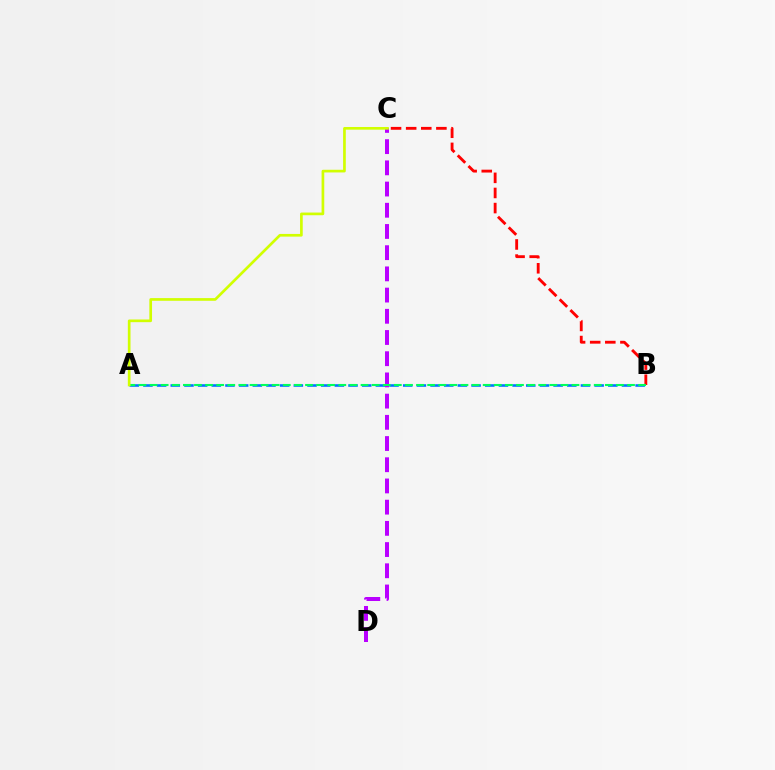{('B', 'C'): [{'color': '#ff0000', 'line_style': 'dashed', 'thickness': 2.05}], ('A', 'B'): [{'color': '#0074ff', 'line_style': 'dashed', 'thickness': 1.86}, {'color': '#00ff5c', 'line_style': 'dashed', 'thickness': 1.51}], ('C', 'D'): [{'color': '#b900ff', 'line_style': 'dashed', 'thickness': 2.88}], ('A', 'C'): [{'color': '#d1ff00', 'line_style': 'solid', 'thickness': 1.93}]}